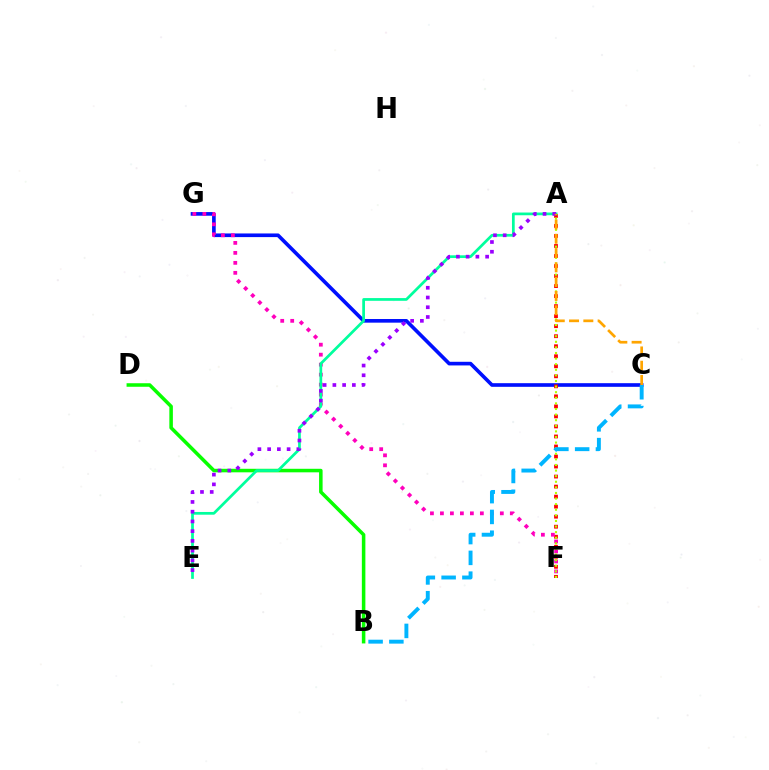{('C', 'G'): [{'color': '#0010ff', 'line_style': 'solid', 'thickness': 2.62}], ('B', 'D'): [{'color': '#08ff00', 'line_style': 'solid', 'thickness': 2.54}], ('A', 'F'): [{'color': '#ff0000', 'line_style': 'dotted', 'thickness': 2.72}, {'color': '#b3ff00', 'line_style': 'dotted', 'thickness': 1.52}], ('F', 'G'): [{'color': '#ff00bd', 'line_style': 'dotted', 'thickness': 2.71}], ('A', 'E'): [{'color': '#00ff9d', 'line_style': 'solid', 'thickness': 1.96}, {'color': '#9b00ff', 'line_style': 'dotted', 'thickness': 2.65}], ('A', 'C'): [{'color': '#ffa500', 'line_style': 'dashed', 'thickness': 1.94}], ('B', 'C'): [{'color': '#00b5ff', 'line_style': 'dashed', 'thickness': 2.82}]}